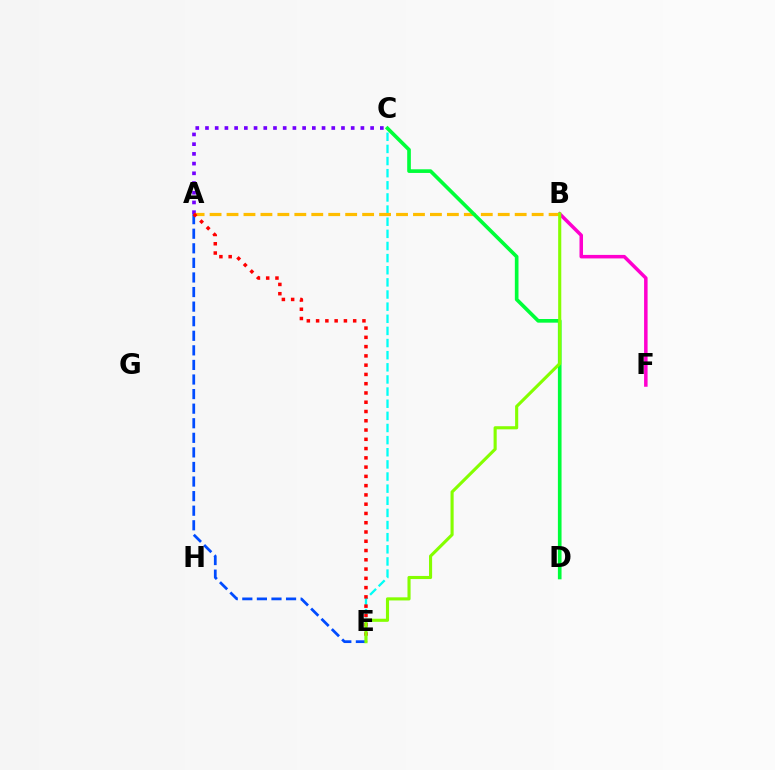{('A', 'C'): [{'color': '#7200ff', 'line_style': 'dotted', 'thickness': 2.64}], ('A', 'E'): [{'color': '#004bff', 'line_style': 'dashed', 'thickness': 1.98}, {'color': '#ff0000', 'line_style': 'dotted', 'thickness': 2.52}], ('C', 'E'): [{'color': '#00fff6', 'line_style': 'dashed', 'thickness': 1.65}], ('B', 'F'): [{'color': '#ff00cf', 'line_style': 'solid', 'thickness': 2.53}], ('A', 'B'): [{'color': '#ffbd00', 'line_style': 'dashed', 'thickness': 2.3}], ('C', 'D'): [{'color': '#00ff39', 'line_style': 'solid', 'thickness': 2.63}], ('B', 'E'): [{'color': '#84ff00', 'line_style': 'solid', 'thickness': 2.24}]}